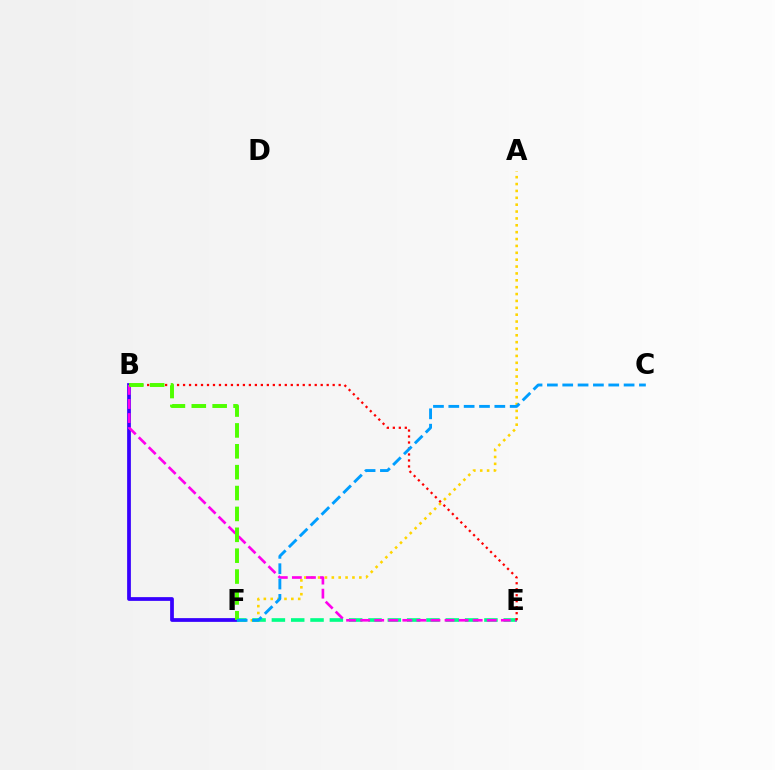{('A', 'F'): [{'color': '#ffd500', 'line_style': 'dotted', 'thickness': 1.87}], ('B', 'F'): [{'color': '#3700ff', 'line_style': 'solid', 'thickness': 2.7}, {'color': '#4fff00', 'line_style': 'dashed', 'thickness': 2.84}], ('E', 'F'): [{'color': '#00ff86', 'line_style': 'dashed', 'thickness': 2.62}], ('B', 'E'): [{'color': '#ff00ed', 'line_style': 'dashed', 'thickness': 1.91}, {'color': '#ff0000', 'line_style': 'dotted', 'thickness': 1.63}], ('C', 'F'): [{'color': '#009eff', 'line_style': 'dashed', 'thickness': 2.08}]}